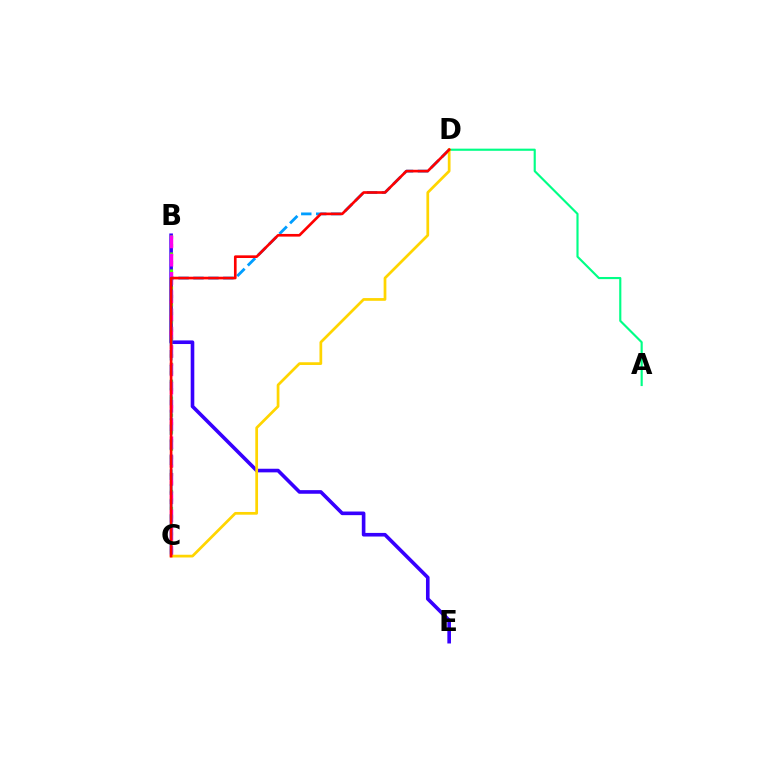{('A', 'D'): [{'color': '#00ff86', 'line_style': 'solid', 'thickness': 1.55}], ('B', 'E'): [{'color': '#3700ff', 'line_style': 'solid', 'thickness': 2.61}], ('B', 'C'): [{'color': '#4fff00', 'line_style': 'dotted', 'thickness': 2.3}, {'color': '#ff00ed', 'line_style': 'dashed', 'thickness': 2.48}], ('C', 'D'): [{'color': '#009eff', 'line_style': 'dashed', 'thickness': 2.03}, {'color': '#ffd500', 'line_style': 'solid', 'thickness': 1.97}, {'color': '#ff0000', 'line_style': 'solid', 'thickness': 1.91}]}